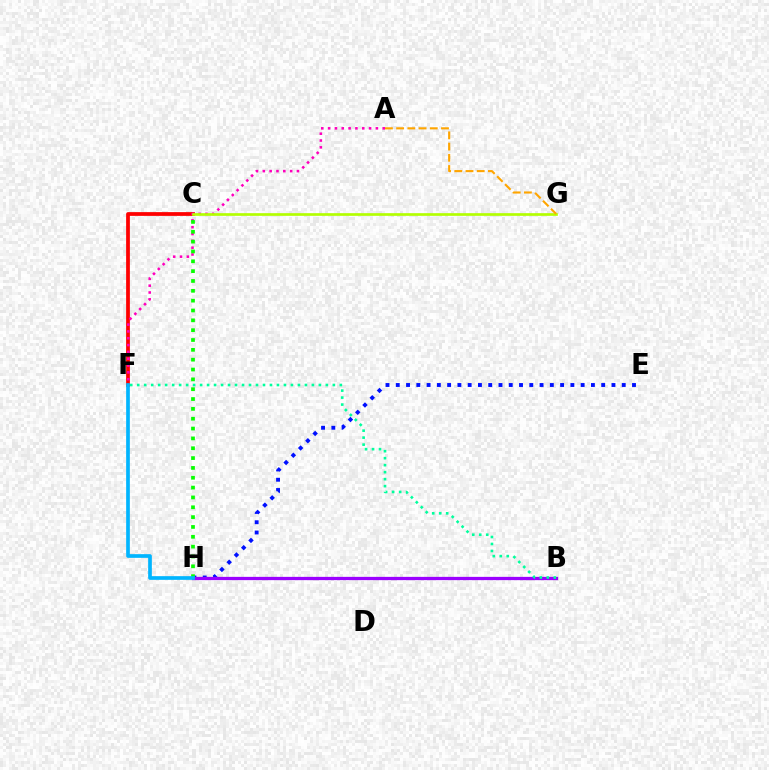{('C', 'F'): [{'color': '#ff0000', 'line_style': 'solid', 'thickness': 2.71}], ('E', 'H'): [{'color': '#0010ff', 'line_style': 'dotted', 'thickness': 2.79}], ('A', 'F'): [{'color': '#ff00bd', 'line_style': 'dotted', 'thickness': 1.85}], ('B', 'H'): [{'color': '#9b00ff', 'line_style': 'solid', 'thickness': 2.35}], ('C', 'H'): [{'color': '#08ff00', 'line_style': 'dotted', 'thickness': 2.67}], ('C', 'G'): [{'color': '#b3ff00', 'line_style': 'solid', 'thickness': 1.93}], ('B', 'F'): [{'color': '#00ff9d', 'line_style': 'dotted', 'thickness': 1.9}], ('F', 'H'): [{'color': '#00b5ff', 'line_style': 'solid', 'thickness': 2.66}], ('A', 'G'): [{'color': '#ffa500', 'line_style': 'dashed', 'thickness': 1.52}]}